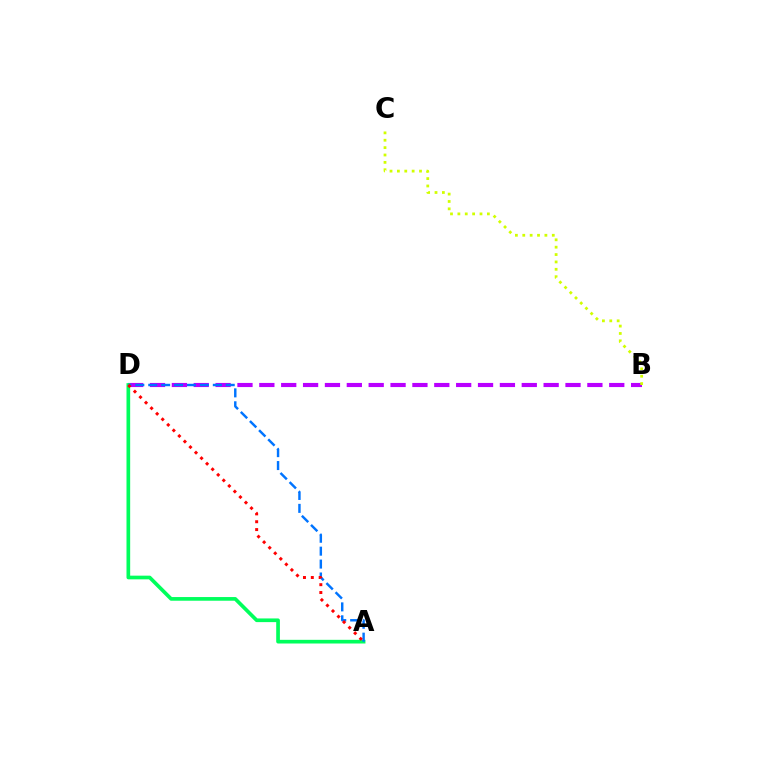{('B', 'D'): [{'color': '#b900ff', 'line_style': 'dashed', 'thickness': 2.97}], ('A', 'D'): [{'color': '#00ff5c', 'line_style': 'solid', 'thickness': 2.65}, {'color': '#0074ff', 'line_style': 'dashed', 'thickness': 1.75}, {'color': '#ff0000', 'line_style': 'dotted', 'thickness': 2.13}], ('B', 'C'): [{'color': '#d1ff00', 'line_style': 'dotted', 'thickness': 2.0}]}